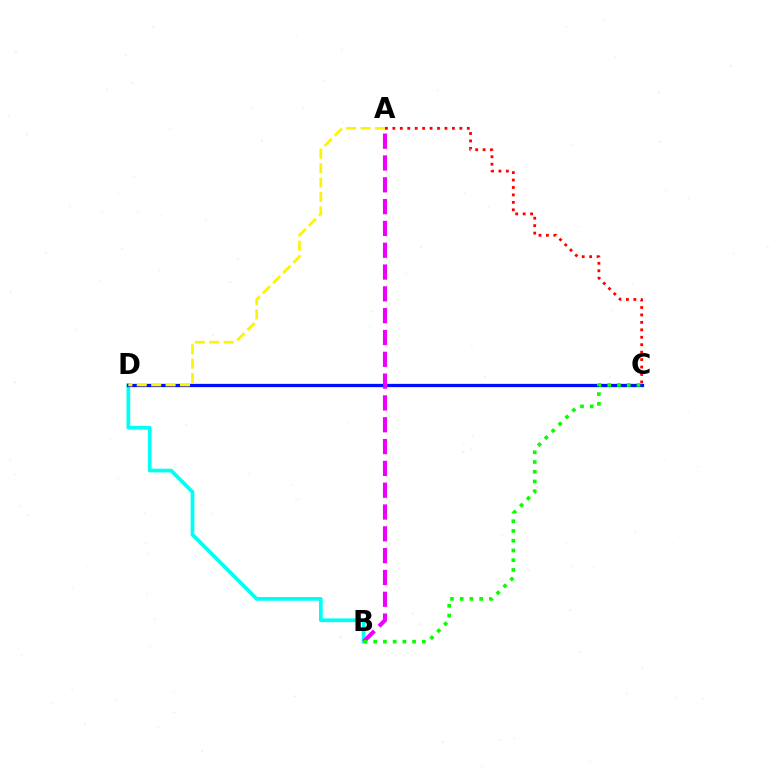{('A', 'C'): [{'color': '#ff0000', 'line_style': 'dotted', 'thickness': 2.02}], ('B', 'D'): [{'color': '#00fff6', 'line_style': 'solid', 'thickness': 2.68}], ('C', 'D'): [{'color': '#0010ff', 'line_style': 'solid', 'thickness': 2.35}], ('A', 'B'): [{'color': '#ee00ff', 'line_style': 'dashed', 'thickness': 2.96}], ('A', 'D'): [{'color': '#fcf500', 'line_style': 'dashed', 'thickness': 1.96}], ('B', 'C'): [{'color': '#08ff00', 'line_style': 'dotted', 'thickness': 2.64}]}